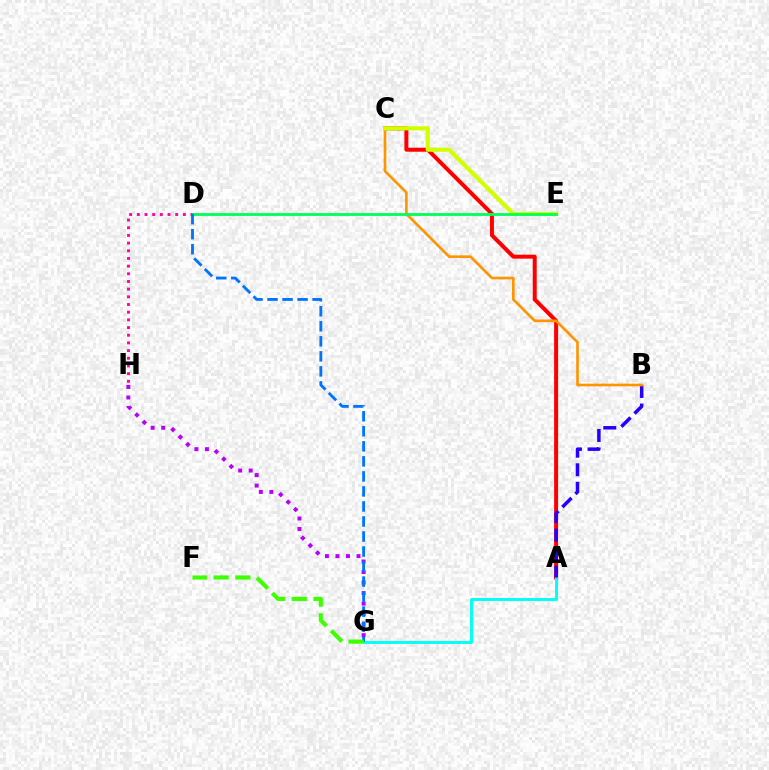{('A', 'C'): [{'color': '#ff0000', 'line_style': 'solid', 'thickness': 2.86}], ('A', 'G'): [{'color': '#00fff6', 'line_style': 'solid', 'thickness': 2.1}], ('A', 'B'): [{'color': '#2500ff', 'line_style': 'dashed', 'thickness': 2.52}], ('B', 'C'): [{'color': '#ff9400', 'line_style': 'solid', 'thickness': 1.9}], ('D', 'H'): [{'color': '#ff00ac', 'line_style': 'dotted', 'thickness': 2.09}], ('C', 'E'): [{'color': '#d1ff00', 'line_style': 'solid', 'thickness': 2.99}], ('G', 'H'): [{'color': '#b900ff', 'line_style': 'dotted', 'thickness': 2.86}], ('D', 'E'): [{'color': '#00ff5c', 'line_style': 'solid', 'thickness': 2.05}], ('D', 'G'): [{'color': '#0074ff', 'line_style': 'dashed', 'thickness': 2.04}], ('F', 'G'): [{'color': '#3dff00', 'line_style': 'dashed', 'thickness': 2.95}]}